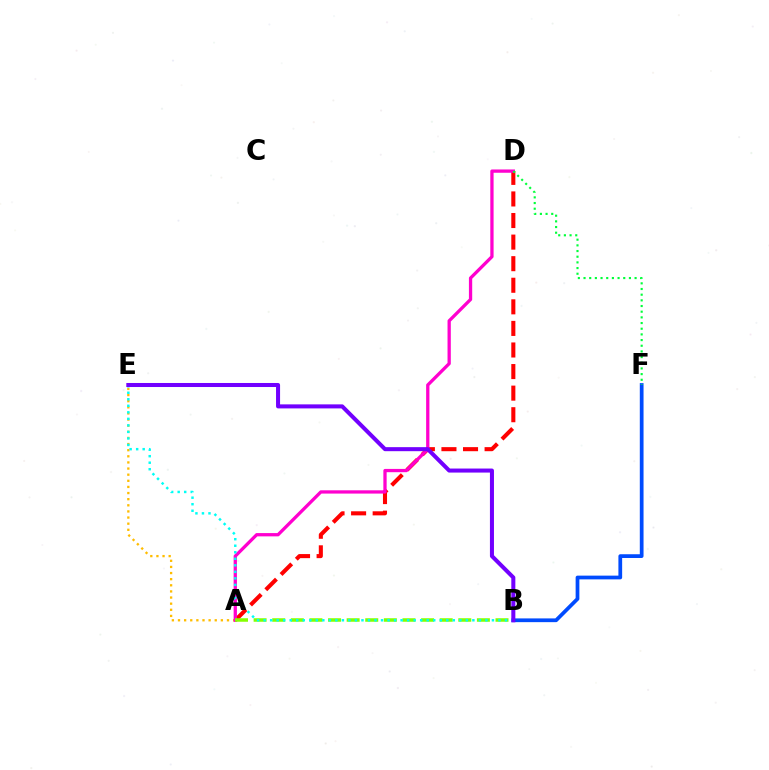{('B', 'F'): [{'color': '#004bff', 'line_style': 'solid', 'thickness': 2.7}], ('A', 'D'): [{'color': '#ff0000', 'line_style': 'dashed', 'thickness': 2.93}, {'color': '#ff00cf', 'line_style': 'solid', 'thickness': 2.36}], ('A', 'E'): [{'color': '#ffbd00', 'line_style': 'dotted', 'thickness': 1.66}], ('A', 'B'): [{'color': '#84ff00', 'line_style': 'dashed', 'thickness': 2.53}], ('B', 'E'): [{'color': '#00fff6', 'line_style': 'dotted', 'thickness': 1.77}, {'color': '#7200ff', 'line_style': 'solid', 'thickness': 2.9}], ('D', 'F'): [{'color': '#00ff39', 'line_style': 'dotted', 'thickness': 1.54}]}